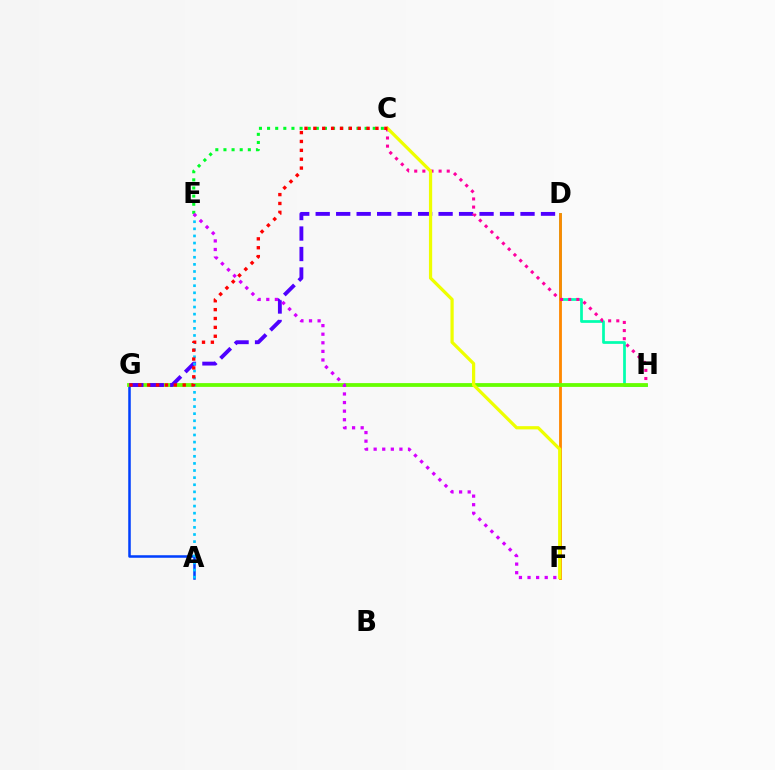{('A', 'G'): [{'color': '#003fff', 'line_style': 'solid', 'thickness': 1.82}], ('D', 'H'): [{'color': '#00ffaf', 'line_style': 'solid', 'thickness': 1.97}], ('D', 'F'): [{'color': '#ff8800', 'line_style': 'solid', 'thickness': 2.03}], ('C', 'E'): [{'color': '#00ff27', 'line_style': 'dotted', 'thickness': 2.21}], ('G', 'H'): [{'color': '#66ff00', 'line_style': 'solid', 'thickness': 2.73}], ('D', 'G'): [{'color': '#4f00ff', 'line_style': 'dashed', 'thickness': 2.78}], ('A', 'E'): [{'color': '#00c7ff', 'line_style': 'dotted', 'thickness': 1.93}], ('C', 'H'): [{'color': '#ff00a0', 'line_style': 'dotted', 'thickness': 2.21}], ('C', 'F'): [{'color': '#eeff00', 'line_style': 'solid', 'thickness': 2.33}], ('C', 'G'): [{'color': '#ff0000', 'line_style': 'dotted', 'thickness': 2.41}], ('E', 'F'): [{'color': '#d600ff', 'line_style': 'dotted', 'thickness': 2.33}]}